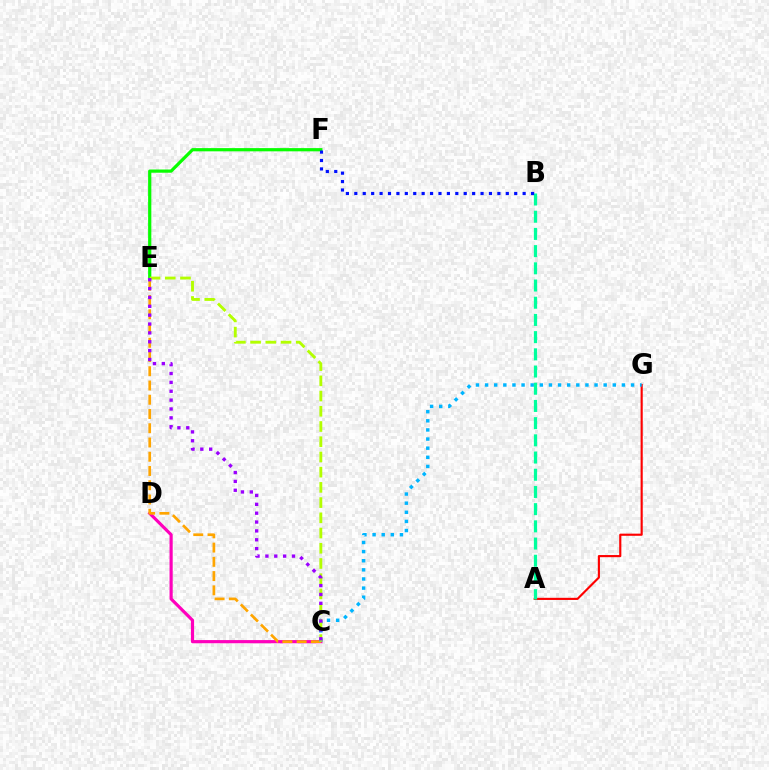{('C', 'D'): [{'color': '#ff00bd', 'line_style': 'solid', 'thickness': 2.29}], ('A', 'G'): [{'color': '#ff0000', 'line_style': 'solid', 'thickness': 1.55}], ('C', 'E'): [{'color': '#ffa500', 'line_style': 'dashed', 'thickness': 1.94}, {'color': '#b3ff00', 'line_style': 'dashed', 'thickness': 2.07}, {'color': '#9b00ff', 'line_style': 'dotted', 'thickness': 2.41}], ('E', 'F'): [{'color': '#08ff00', 'line_style': 'solid', 'thickness': 2.31}], ('C', 'G'): [{'color': '#00b5ff', 'line_style': 'dotted', 'thickness': 2.48}], ('A', 'B'): [{'color': '#00ff9d', 'line_style': 'dashed', 'thickness': 2.34}], ('B', 'F'): [{'color': '#0010ff', 'line_style': 'dotted', 'thickness': 2.29}]}